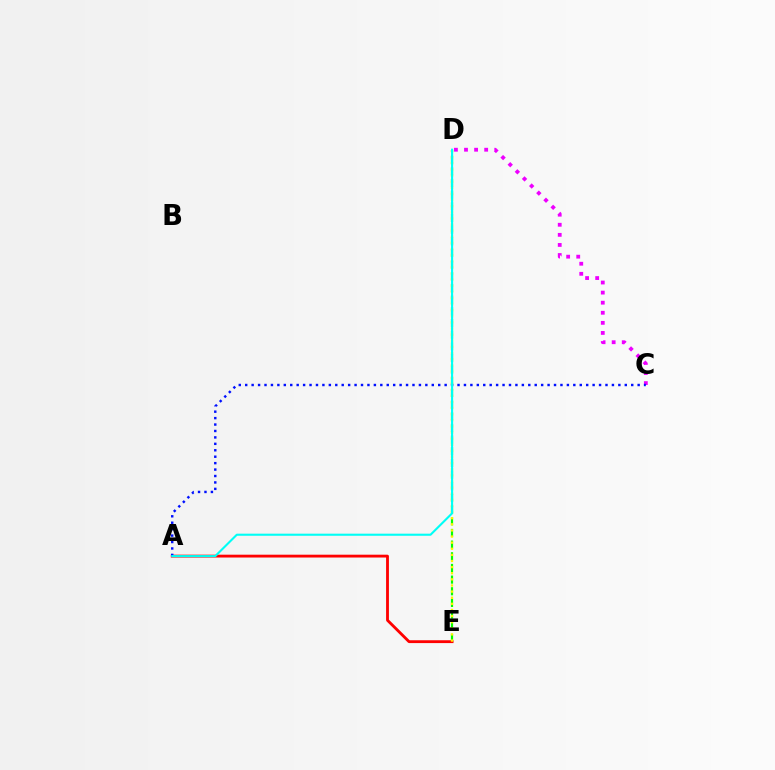{('C', 'D'): [{'color': '#ee00ff', 'line_style': 'dotted', 'thickness': 2.74}], ('D', 'E'): [{'color': '#08ff00', 'line_style': 'dashed', 'thickness': 1.58}, {'color': '#fcf500', 'line_style': 'dotted', 'thickness': 1.66}], ('A', 'E'): [{'color': '#ff0000', 'line_style': 'solid', 'thickness': 2.04}], ('A', 'C'): [{'color': '#0010ff', 'line_style': 'dotted', 'thickness': 1.75}], ('A', 'D'): [{'color': '#00fff6', 'line_style': 'solid', 'thickness': 1.51}]}